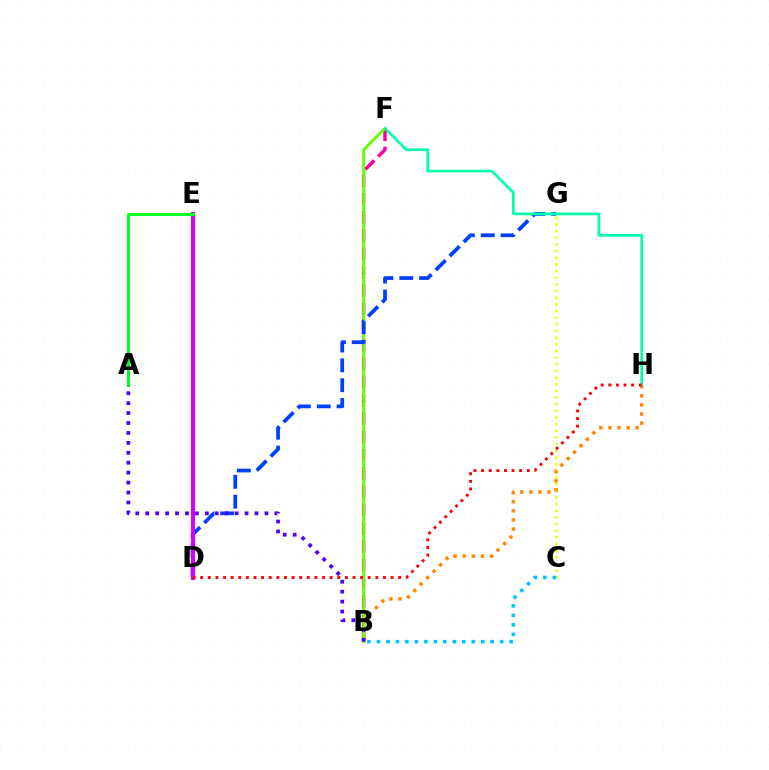{('C', 'G'): [{'color': '#eeff00', 'line_style': 'dotted', 'thickness': 1.81}], ('B', 'F'): [{'color': '#ff00a0', 'line_style': 'dashed', 'thickness': 2.49}, {'color': '#66ff00', 'line_style': 'solid', 'thickness': 2.04}], ('B', 'H'): [{'color': '#ff8800', 'line_style': 'dotted', 'thickness': 2.47}], ('D', 'G'): [{'color': '#003fff', 'line_style': 'dashed', 'thickness': 2.69}], ('D', 'E'): [{'color': '#d600ff', 'line_style': 'solid', 'thickness': 2.88}], ('F', 'H'): [{'color': '#00ffaf', 'line_style': 'solid', 'thickness': 1.92}], ('A', 'E'): [{'color': '#00ff27', 'line_style': 'solid', 'thickness': 2.19}], ('B', 'C'): [{'color': '#00c7ff', 'line_style': 'dotted', 'thickness': 2.58}], ('A', 'B'): [{'color': '#4f00ff', 'line_style': 'dotted', 'thickness': 2.7}], ('D', 'H'): [{'color': '#ff0000', 'line_style': 'dotted', 'thickness': 2.07}]}